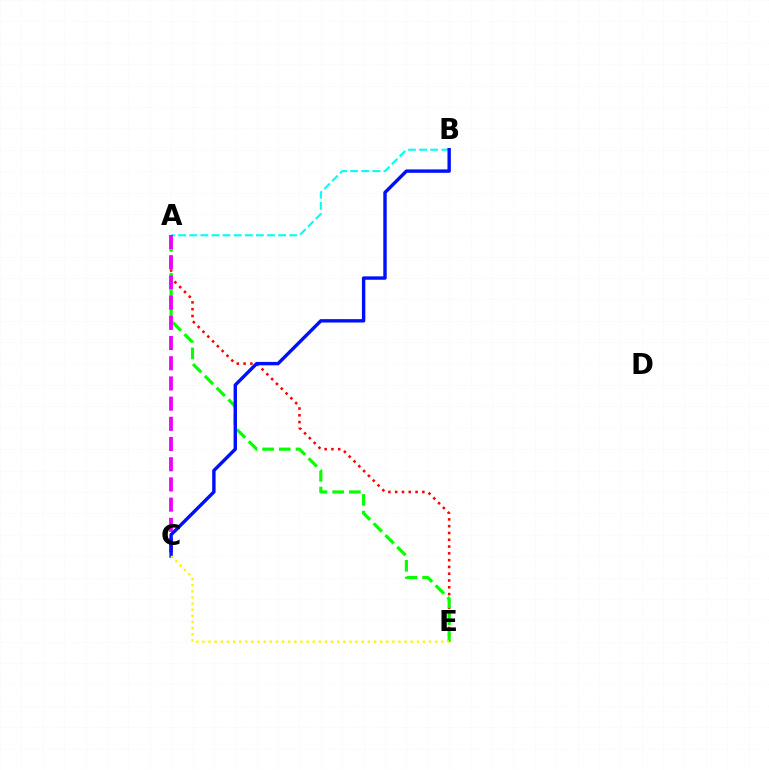{('A', 'E'): [{'color': '#ff0000', 'line_style': 'dotted', 'thickness': 1.84}, {'color': '#08ff00', 'line_style': 'dashed', 'thickness': 2.27}], ('A', 'B'): [{'color': '#00fff6', 'line_style': 'dashed', 'thickness': 1.51}], ('A', 'C'): [{'color': '#ee00ff', 'line_style': 'dashed', 'thickness': 2.74}], ('B', 'C'): [{'color': '#0010ff', 'line_style': 'solid', 'thickness': 2.45}], ('C', 'E'): [{'color': '#fcf500', 'line_style': 'dotted', 'thickness': 1.66}]}